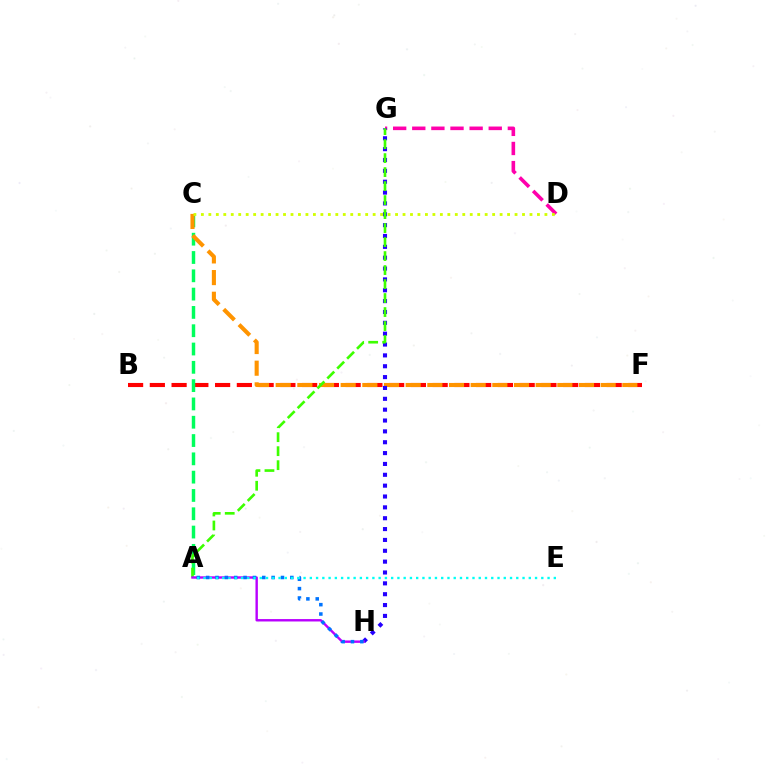{('B', 'F'): [{'color': '#ff0000', 'line_style': 'dashed', 'thickness': 2.96}], ('A', 'C'): [{'color': '#00ff5c', 'line_style': 'dashed', 'thickness': 2.49}], ('D', 'G'): [{'color': '#ff00ac', 'line_style': 'dashed', 'thickness': 2.6}], ('C', 'F'): [{'color': '#ff9400', 'line_style': 'dashed', 'thickness': 2.94}], ('G', 'H'): [{'color': '#2500ff', 'line_style': 'dotted', 'thickness': 2.95}], ('A', 'G'): [{'color': '#3dff00', 'line_style': 'dashed', 'thickness': 1.9}], ('A', 'H'): [{'color': '#b900ff', 'line_style': 'solid', 'thickness': 1.73}, {'color': '#0074ff', 'line_style': 'dotted', 'thickness': 2.54}], ('A', 'E'): [{'color': '#00fff6', 'line_style': 'dotted', 'thickness': 1.7}], ('C', 'D'): [{'color': '#d1ff00', 'line_style': 'dotted', 'thickness': 2.03}]}